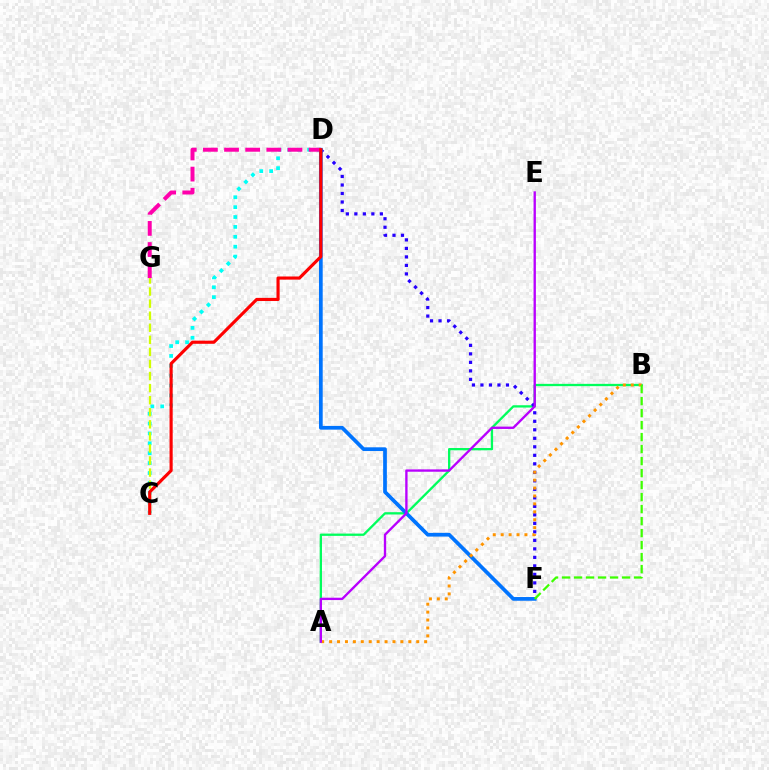{('C', 'D'): [{'color': '#00fff6', 'line_style': 'dotted', 'thickness': 2.69}, {'color': '#ff0000', 'line_style': 'solid', 'thickness': 2.26}], ('A', 'B'): [{'color': '#00ff5c', 'line_style': 'solid', 'thickness': 1.66}, {'color': '#ff9400', 'line_style': 'dotted', 'thickness': 2.15}], ('D', 'F'): [{'color': '#2500ff', 'line_style': 'dotted', 'thickness': 2.31}, {'color': '#0074ff', 'line_style': 'solid', 'thickness': 2.68}], ('C', 'G'): [{'color': '#d1ff00', 'line_style': 'dashed', 'thickness': 1.64}], ('D', 'G'): [{'color': '#ff00ac', 'line_style': 'dashed', 'thickness': 2.87}], ('B', 'F'): [{'color': '#3dff00', 'line_style': 'dashed', 'thickness': 1.63}], ('A', 'E'): [{'color': '#b900ff', 'line_style': 'solid', 'thickness': 1.69}]}